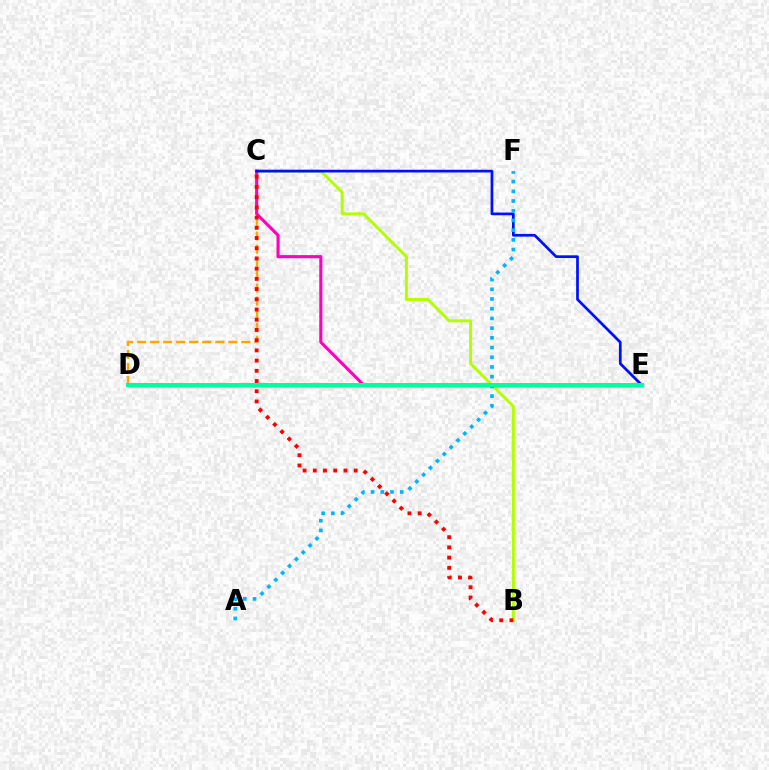{('B', 'C'): [{'color': '#b3ff00', 'line_style': 'solid', 'thickness': 2.13}, {'color': '#ff0000', 'line_style': 'dotted', 'thickness': 2.78}], ('C', 'D'): [{'color': '#ffa500', 'line_style': 'dashed', 'thickness': 1.77}], ('C', 'E'): [{'color': '#ff00bd', 'line_style': 'solid', 'thickness': 2.23}, {'color': '#0010ff', 'line_style': 'solid', 'thickness': 1.96}], ('D', 'E'): [{'color': '#9b00ff', 'line_style': 'solid', 'thickness': 2.49}, {'color': '#08ff00', 'line_style': 'dotted', 'thickness': 1.53}, {'color': '#00ff9d', 'line_style': 'solid', 'thickness': 2.87}], ('A', 'F'): [{'color': '#00b5ff', 'line_style': 'dotted', 'thickness': 2.64}]}